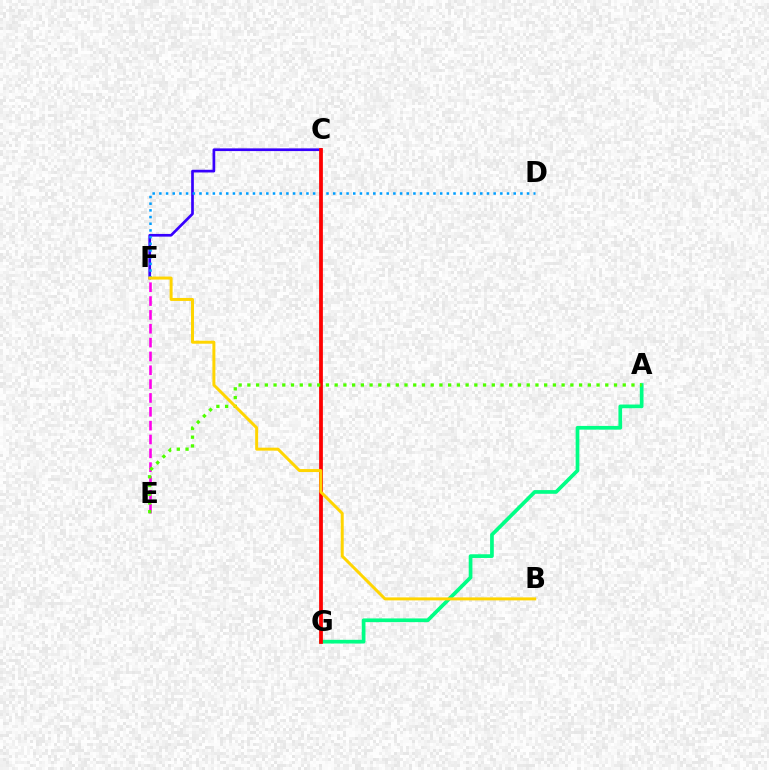{('C', 'F'): [{'color': '#3700ff', 'line_style': 'solid', 'thickness': 1.94}], ('D', 'F'): [{'color': '#009eff', 'line_style': 'dotted', 'thickness': 1.82}], ('A', 'G'): [{'color': '#00ff86', 'line_style': 'solid', 'thickness': 2.67}], ('C', 'G'): [{'color': '#ff0000', 'line_style': 'solid', 'thickness': 2.71}], ('E', 'F'): [{'color': '#ff00ed', 'line_style': 'dashed', 'thickness': 1.88}], ('A', 'E'): [{'color': '#4fff00', 'line_style': 'dotted', 'thickness': 2.37}], ('B', 'F'): [{'color': '#ffd500', 'line_style': 'solid', 'thickness': 2.15}]}